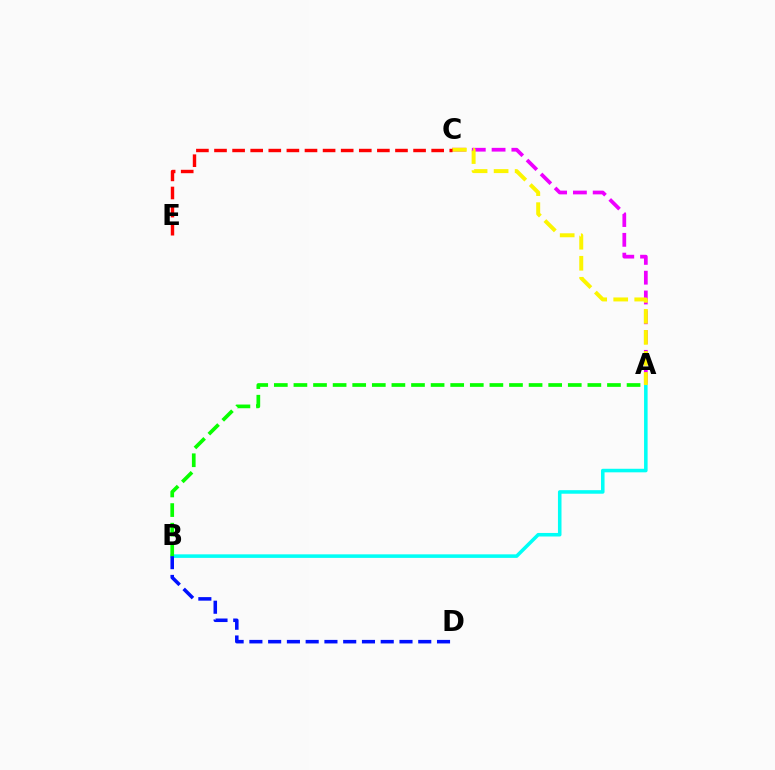{('A', 'C'): [{'color': '#ee00ff', 'line_style': 'dashed', 'thickness': 2.69}, {'color': '#fcf500', 'line_style': 'dashed', 'thickness': 2.86}], ('A', 'B'): [{'color': '#00fff6', 'line_style': 'solid', 'thickness': 2.55}, {'color': '#08ff00', 'line_style': 'dashed', 'thickness': 2.66}], ('B', 'D'): [{'color': '#0010ff', 'line_style': 'dashed', 'thickness': 2.55}], ('C', 'E'): [{'color': '#ff0000', 'line_style': 'dashed', 'thickness': 2.46}]}